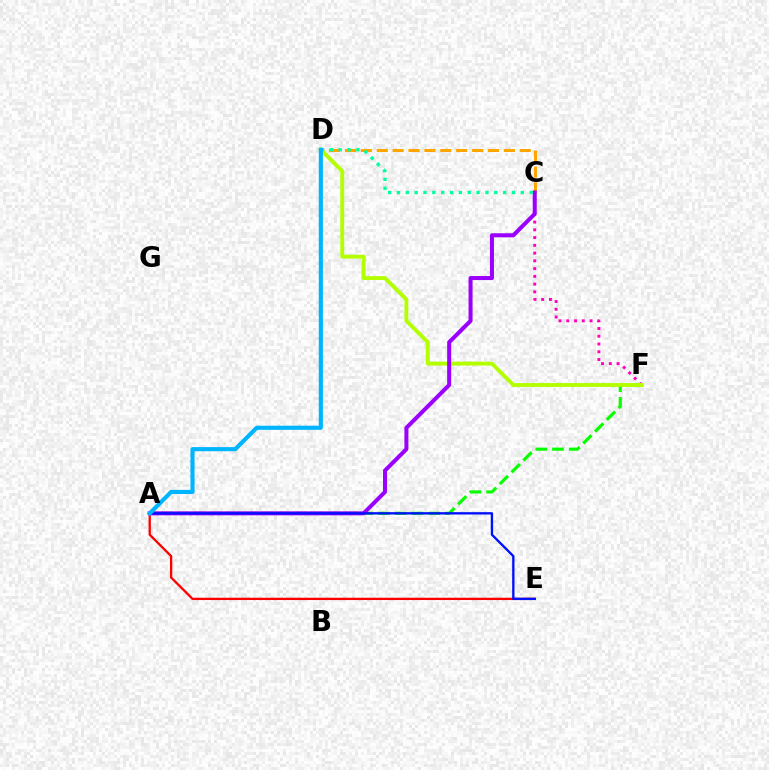{('A', 'F'): [{'color': '#08ff00', 'line_style': 'dashed', 'thickness': 2.27}], ('C', 'D'): [{'color': '#ffa500', 'line_style': 'dashed', 'thickness': 2.16}, {'color': '#00ff9d', 'line_style': 'dotted', 'thickness': 2.4}], ('C', 'F'): [{'color': '#ff00bd', 'line_style': 'dotted', 'thickness': 2.11}], ('D', 'F'): [{'color': '#b3ff00', 'line_style': 'solid', 'thickness': 2.8}], ('A', 'E'): [{'color': '#ff0000', 'line_style': 'solid', 'thickness': 1.66}, {'color': '#0010ff', 'line_style': 'solid', 'thickness': 1.69}], ('A', 'C'): [{'color': '#9b00ff', 'line_style': 'solid', 'thickness': 2.9}], ('A', 'D'): [{'color': '#00b5ff', 'line_style': 'solid', 'thickness': 2.97}]}